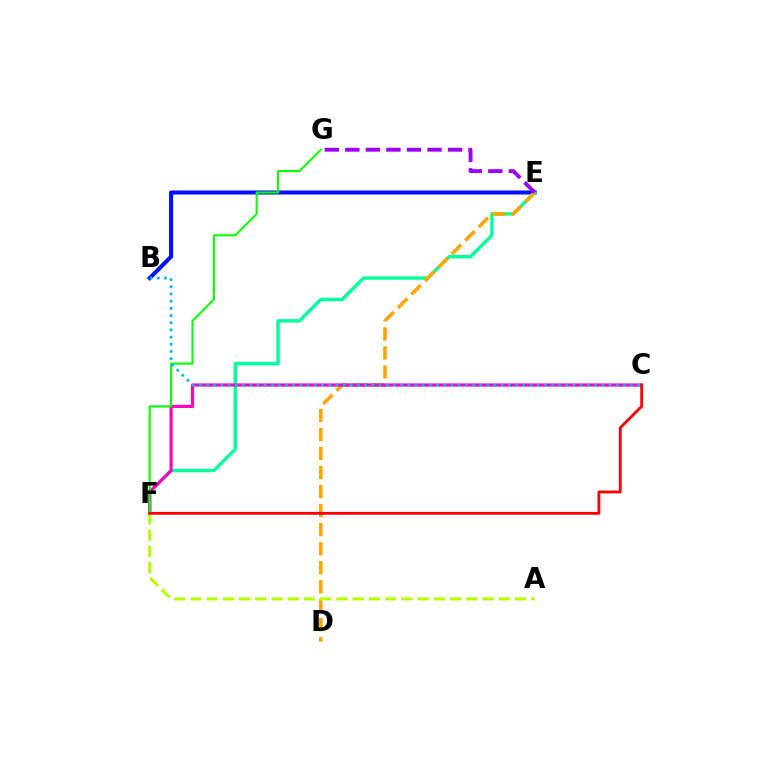{('B', 'E'): [{'color': '#0010ff', 'line_style': 'solid', 'thickness': 2.91}], ('E', 'F'): [{'color': '#00ff9d', 'line_style': 'solid', 'thickness': 2.48}], ('D', 'E'): [{'color': '#ffa500', 'line_style': 'dashed', 'thickness': 2.58}], ('C', 'F'): [{'color': '#ff00bd', 'line_style': 'solid', 'thickness': 2.28}, {'color': '#ff0000', 'line_style': 'solid', 'thickness': 2.04}], ('A', 'F'): [{'color': '#b3ff00', 'line_style': 'dashed', 'thickness': 2.2}], ('F', 'G'): [{'color': '#08ff00', 'line_style': 'solid', 'thickness': 1.5}], ('B', 'C'): [{'color': '#00b5ff', 'line_style': 'dotted', 'thickness': 1.95}], ('E', 'G'): [{'color': '#9b00ff', 'line_style': 'dashed', 'thickness': 2.79}]}